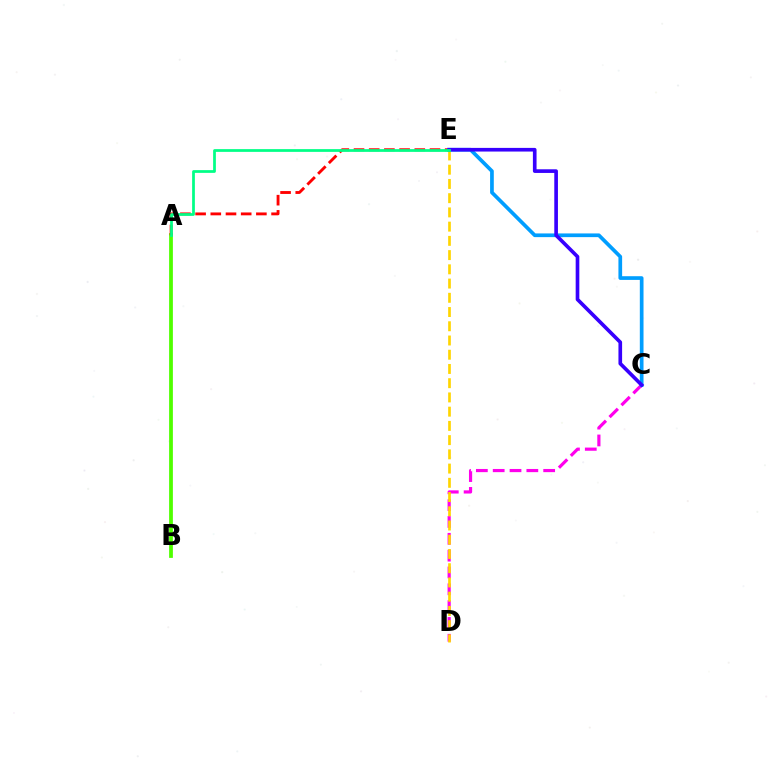{('A', 'B'): [{'color': '#4fff00', 'line_style': 'solid', 'thickness': 2.71}], ('A', 'E'): [{'color': '#ff0000', 'line_style': 'dashed', 'thickness': 2.06}, {'color': '#00ff86', 'line_style': 'solid', 'thickness': 1.98}], ('C', 'D'): [{'color': '#ff00ed', 'line_style': 'dashed', 'thickness': 2.29}], ('D', 'E'): [{'color': '#ffd500', 'line_style': 'dashed', 'thickness': 1.93}], ('C', 'E'): [{'color': '#009eff', 'line_style': 'solid', 'thickness': 2.66}, {'color': '#3700ff', 'line_style': 'solid', 'thickness': 2.63}]}